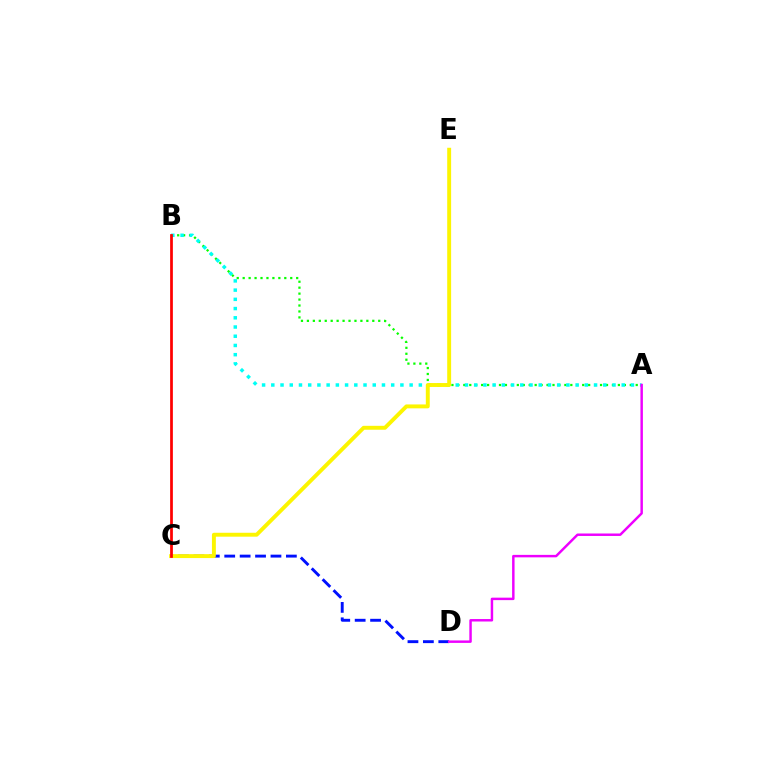{('A', 'B'): [{'color': '#08ff00', 'line_style': 'dotted', 'thickness': 1.62}, {'color': '#00fff6', 'line_style': 'dotted', 'thickness': 2.51}], ('C', 'D'): [{'color': '#0010ff', 'line_style': 'dashed', 'thickness': 2.09}], ('C', 'E'): [{'color': '#fcf500', 'line_style': 'solid', 'thickness': 2.82}], ('A', 'D'): [{'color': '#ee00ff', 'line_style': 'solid', 'thickness': 1.77}], ('B', 'C'): [{'color': '#ff0000', 'line_style': 'solid', 'thickness': 1.98}]}